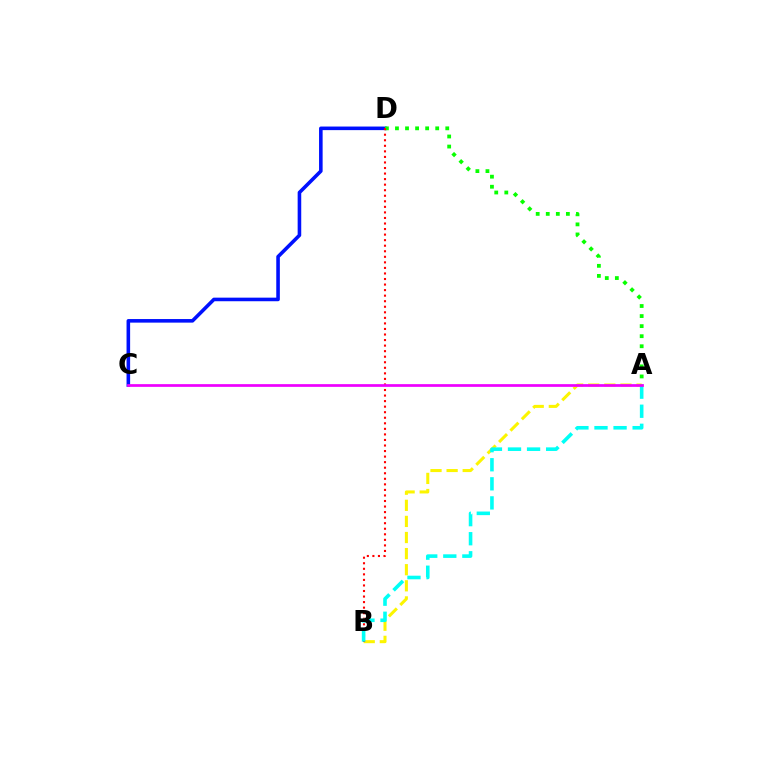{('A', 'B'): [{'color': '#fcf500', 'line_style': 'dashed', 'thickness': 2.19}, {'color': '#00fff6', 'line_style': 'dashed', 'thickness': 2.59}], ('C', 'D'): [{'color': '#0010ff', 'line_style': 'solid', 'thickness': 2.58}], ('A', 'D'): [{'color': '#08ff00', 'line_style': 'dotted', 'thickness': 2.73}], ('B', 'D'): [{'color': '#ff0000', 'line_style': 'dotted', 'thickness': 1.51}], ('A', 'C'): [{'color': '#ee00ff', 'line_style': 'solid', 'thickness': 1.96}]}